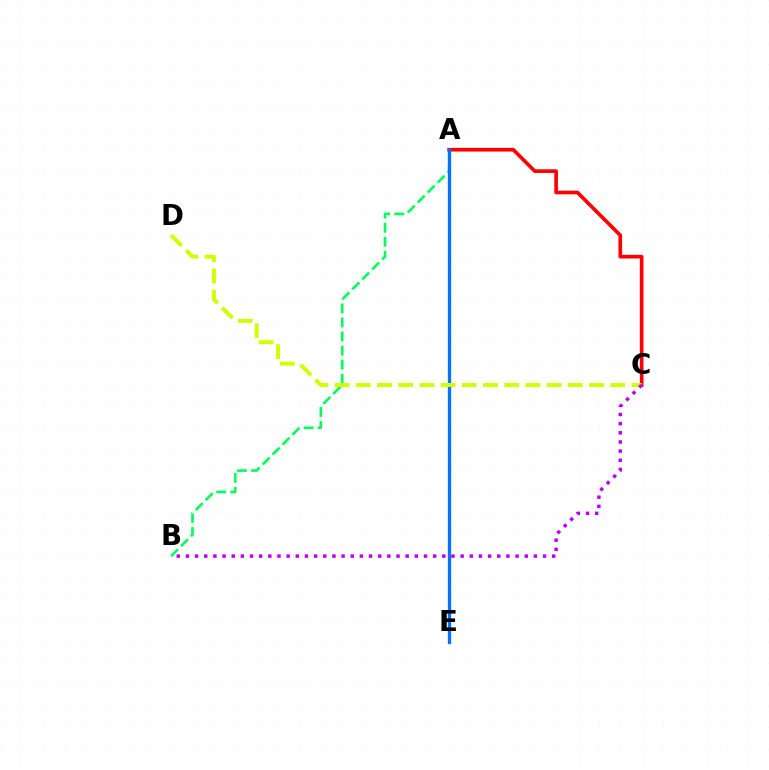{('A', 'B'): [{'color': '#00ff5c', 'line_style': 'dashed', 'thickness': 1.91}], ('A', 'C'): [{'color': '#ff0000', 'line_style': 'solid', 'thickness': 2.64}], ('A', 'E'): [{'color': '#0074ff', 'line_style': 'solid', 'thickness': 2.38}], ('C', 'D'): [{'color': '#d1ff00', 'line_style': 'dashed', 'thickness': 2.88}], ('B', 'C'): [{'color': '#b900ff', 'line_style': 'dotted', 'thickness': 2.49}]}